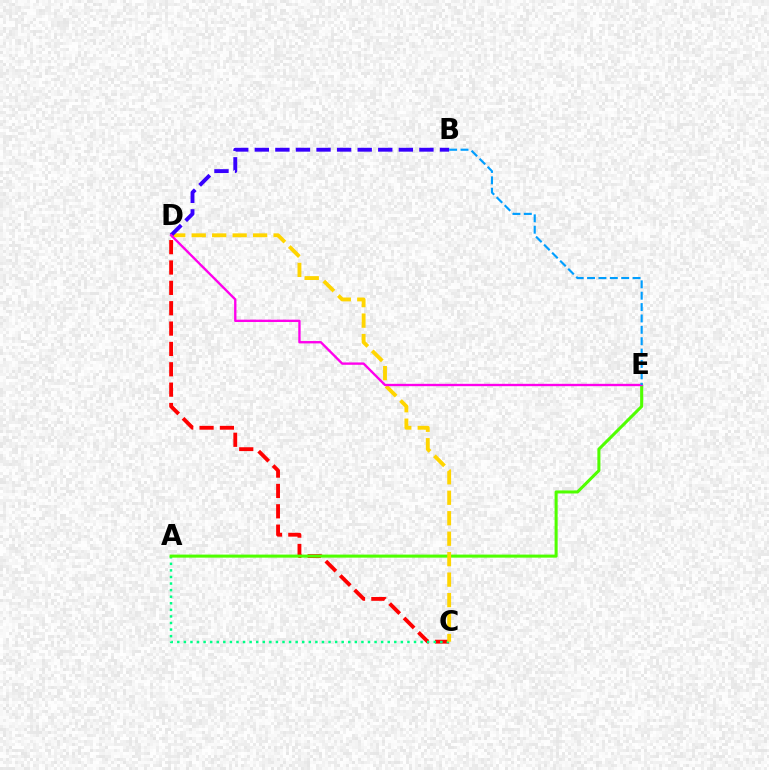{('C', 'D'): [{'color': '#ff0000', 'line_style': 'dashed', 'thickness': 2.77}, {'color': '#ffd500', 'line_style': 'dashed', 'thickness': 2.78}], ('A', 'C'): [{'color': '#00ff86', 'line_style': 'dotted', 'thickness': 1.79}], ('A', 'E'): [{'color': '#4fff00', 'line_style': 'solid', 'thickness': 2.2}], ('B', 'D'): [{'color': '#3700ff', 'line_style': 'dashed', 'thickness': 2.8}], ('D', 'E'): [{'color': '#ff00ed', 'line_style': 'solid', 'thickness': 1.69}], ('B', 'E'): [{'color': '#009eff', 'line_style': 'dashed', 'thickness': 1.55}]}